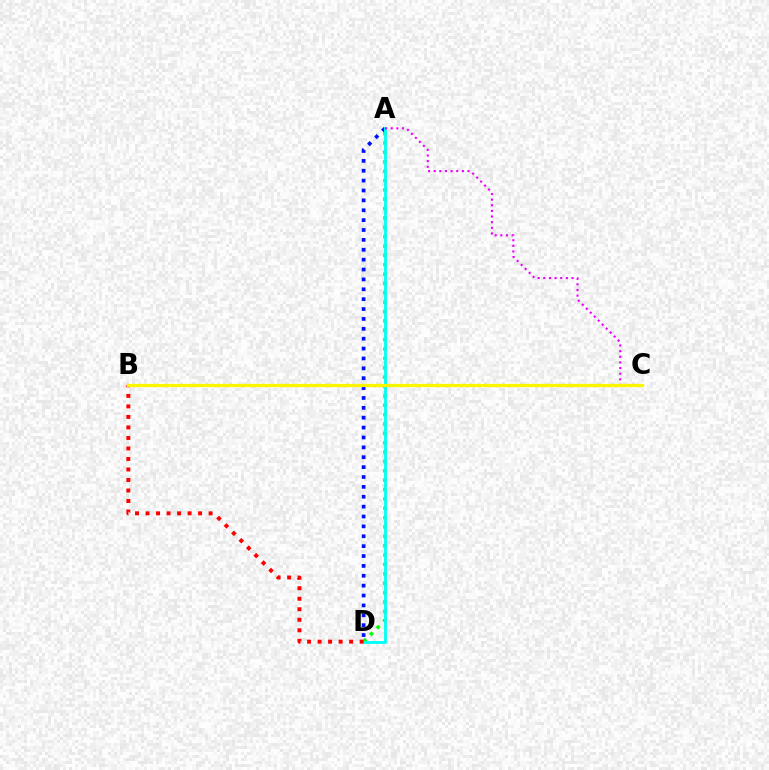{('A', 'D'): [{'color': '#0010ff', 'line_style': 'dotted', 'thickness': 2.68}, {'color': '#08ff00', 'line_style': 'dotted', 'thickness': 2.54}, {'color': '#00fff6', 'line_style': 'solid', 'thickness': 2.03}], ('B', 'D'): [{'color': '#ff0000', 'line_style': 'dotted', 'thickness': 2.86}], ('A', 'C'): [{'color': '#ee00ff', 'line_style': 'dotted', 'thickness': 1.53}], ('B', 'C'): [{'color': '#fcf500', 'line_style': 'solid', 'thickness': 2.34}]}